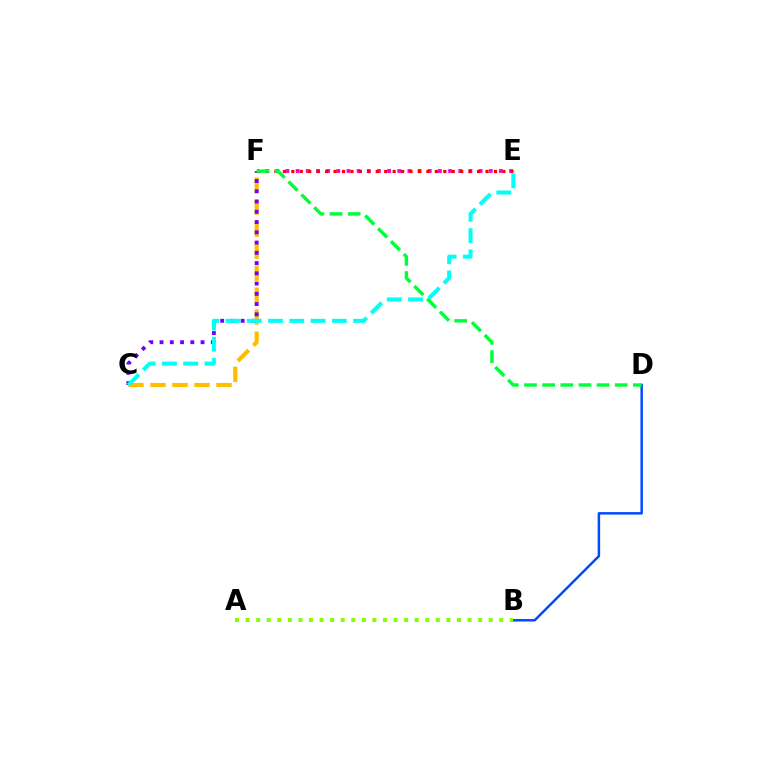{('B', 'D'): [{'color': '#004bff', 'line_style': 'solid', 'thickness': 1.79}], ('E', 'F'): [{'color': '#ff00cf', 'line_style': 'dotted', 'thickness': 2.76}, {'color': '#ff0000', 'line_style': 'dotted', 'thickness': 2.29}], ('C', 'F'): [{'color': '#ffbd00', 'line_style': 'dashed', 'thickness': 2.99}, {'color': '#7200ff', 'line_style': 'dotted', 'thickness': 2.79}], ('A', 'B'): [{'color': '#84ff00', 'line_style': 'dotted', 'thickness': 2.87}], ('C', 'E'): [{'color': '#00fff6', 'line_style': 'dashed', 'thickness': 2.89}], ('D', 'F'): [{'color': '#00ff39', 'line_style': 'dashed', 'thickness': 2.47}]}